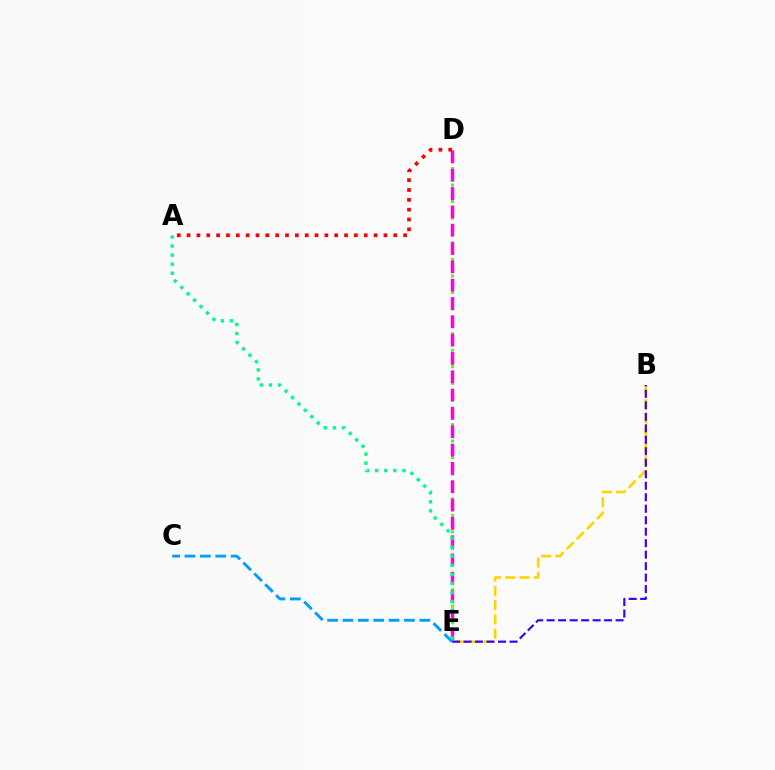{('B', 'E'): [{'color': '#ffd500', 'line_style': 'dashed', 'thickness': 1.94}, {'color': '#3700ff', 'line_style': 'dashed', 'thickness': 1.56}], ('D', 'E'): [{'color': '#4fff00', 'line_style': 'dotted', 'thickness': 2.24}, {'color': '#ff00ed', 'line_style': 'dashed', 'thickness': 2.49}], ('C', 'E'): [{'color': '#009eff', 'line_style': 'dashed', 'thickness': 2.09}], ('A', 'D'): [{'color': '#ff0000', 'line_style': 'dotted', 'thickness': 2.67}], ('A', 'E'): [{'color': '#00ff86', 'line_style': 'dotted', 'thickness': 2.46}]}